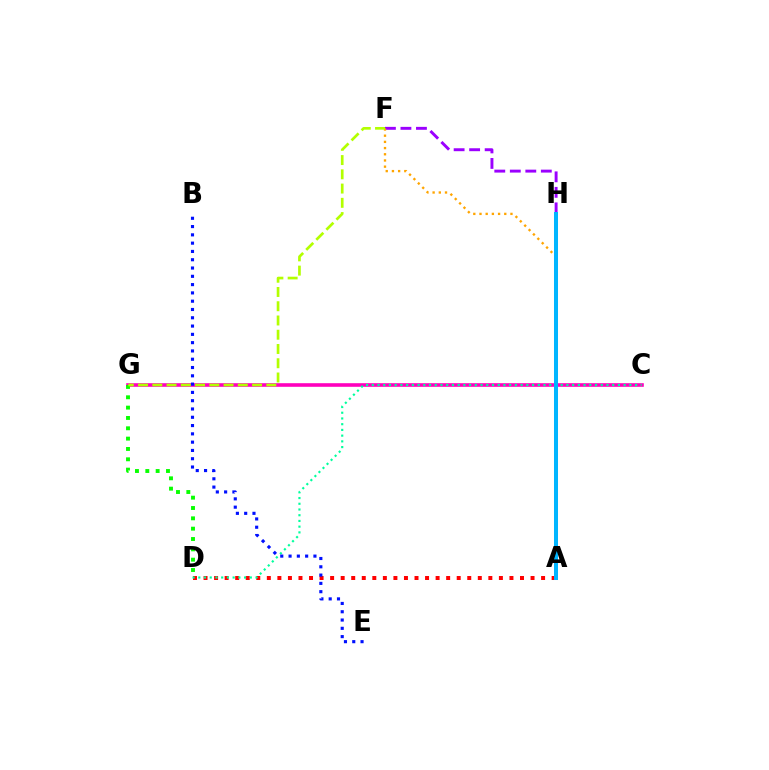{('F', 'H'): [{'color': '#9b00ff', 'line_style': 'dashed', 'thickness': 2.11}], ('C', 'G'): [{'color': '#ff00bd', 'line_style': 'solid', 'thickness': 2.59}], ('A', 'D'): [{'color': '#ff0000', 'line_style': 'dotted', 'thickness': 2.87}], ('C', 'D'): [{'color': '#00ff9d', 'line_style': 'dotted', 'thickness': 1.56}], ('A', 'F'): [{'color': '#ffa500', 'line_style': 'dotted', 'thickness': 1.68}], ('D', 'G'): [{'color': '#08ff00', 'line_style': 'dotted', 'thickness': 2.81}], ('A', 'H'): [{'color': '#00b5ff', 'line_style': 'solid', 'thickness': 2.89}], ('B', 'E'): [{'color': '#0010ff', 'line_style': 'dotted', 'thickness': 2.25}], ('F', 'G'): [{'color': '#b3ff00', 'line_style': 'dashed', 'thickness': 1.94}]}